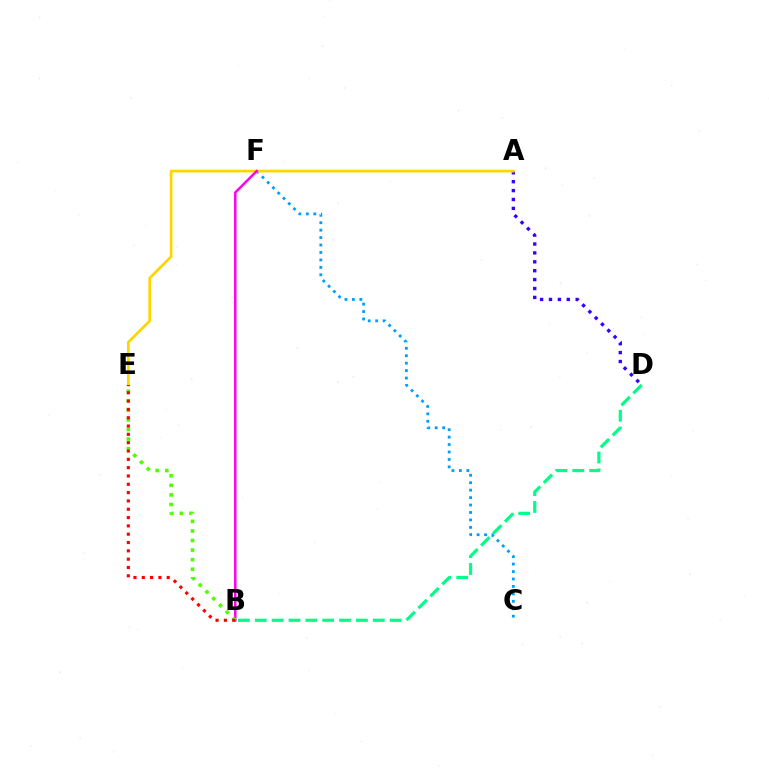{('A', 'D'): [{'color': '#3700ff', 'line_style': 'dotted', 'thickness': 2.42}], ('B', 'D'): [{'color': '#00ff86', 'line_style': 'dashed', 'thickness': 2.29}], ('C', 'F'): [{'color': '#009eff', 'line_style': 'dotted', 'thickness': 2.02}], ('A', 'E'): [{'color': '#ffd500', 'line_style': 'solid', 'thickness': 1.95}], ('B', 'F'): [{'color': '#ff00ed', 'line_style': 'solid', 'thickness': 1.8}], ('B', 'E'): [{'color': '#4fff00', 'line_style': 'dotted', 'thickness': 2.6}, {'color': '#ff0000', 'line_style': 'dotted', 'thickness': 2.26}]}